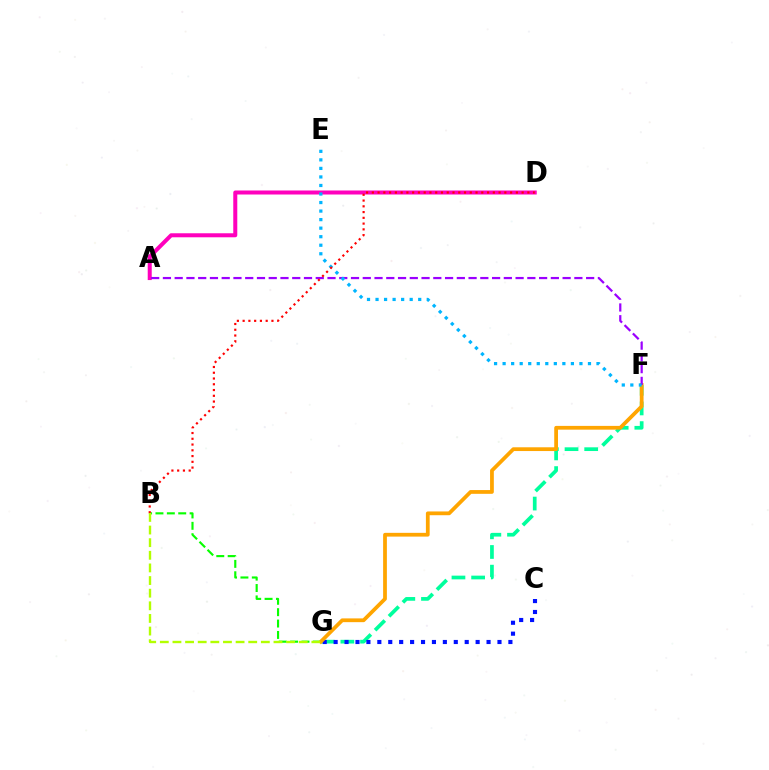{('A', 'D'): [{'color': '#ff00bd', 'line_style': 'solid', 'thickness': 2.89}], ('F', 'G'): [{'color': '#00ff9d', 'line_style': 'dashed', 'thickness': 2.67}, {'color': '#ffa500', 'line_style': 'solid', 'thickness': 2.71}], ('C', 'G'): [{'color': '#0010ff', 'line_style': 'dotted', 'thickness': 2.97}], ('B', 'G'): [{'color': '#08ff00', 'line_style': 'dashed', 'thickness': 1.55}, {'color': '#b3ff00', 'line_style': 'dashed', 'thickness': 1.72}], ('A', 'F'): [{'color': '#9b00ff', 'line_style': 'dashed', 'thickness': 1.6}], ('E', 'F'): [{'color': '#00b5ff', 'line_style': 'dotted', 'thickness': 2.32}], ('B', 'D'): [{'color': '#ff0000', 'line_style': 'dotted', 'thickness': 1.57}]}